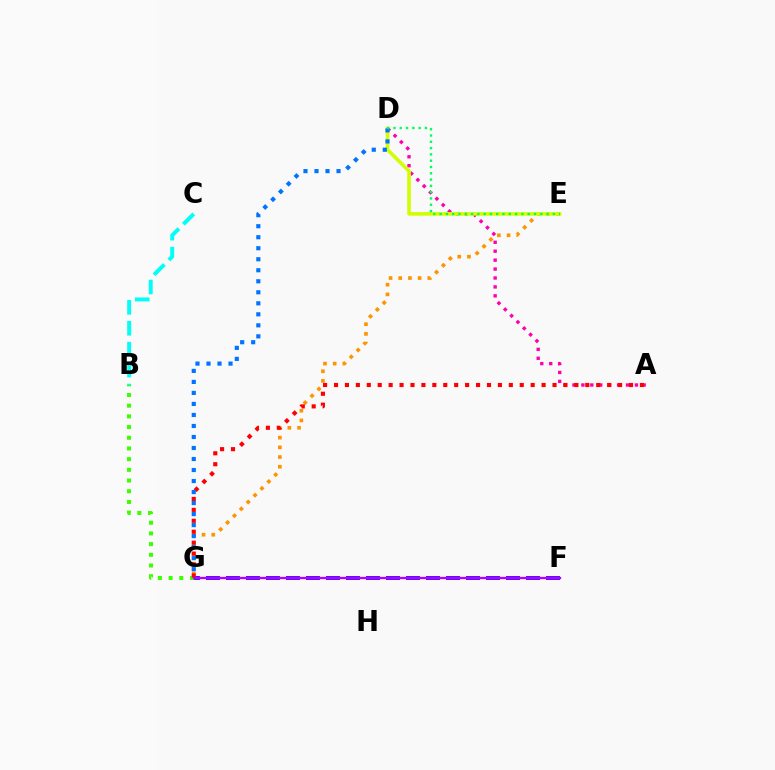{('A', 'D'): [{'color': '#ff00ac', 'line_style': 'dotted', 'thickness': 2.43}], ('E', 'G'): [{'color': '#ff9400', 'line_style': 'dotted', 'thickness': 2.63}], ('B', 'C'): [{'color': '#00fff6', 'line_style': 'dashed', 'thickness': 2.84}], ('B', 'G'): [{'color': '#3dff00', 'line_style': 'dotted', 'thickness': 2.91}], ('F', 'G'): [{'color': '#2500ff', 'line_style': 'dashed', 'thickness': 2.72}, {'color': '#b900ff', 'line_style': 'solid', 'thickness': 1.65}], ('D', 'E'): [{'color': '#d1ff00', 'line_style': 'solid', 'thickness': 2.59}, {'color': '#00ff5c', 'line_style': 'dotted', 'thickness': 1.71}], ('A', 'G'): [{'color': '#ff0000', 'line_style': 'dotted', 'thickness': 2.97}], ('D', 'G'): [{'color': '#0074ff', 'line_style': 'dotted', 'thickness': 2.99}]}